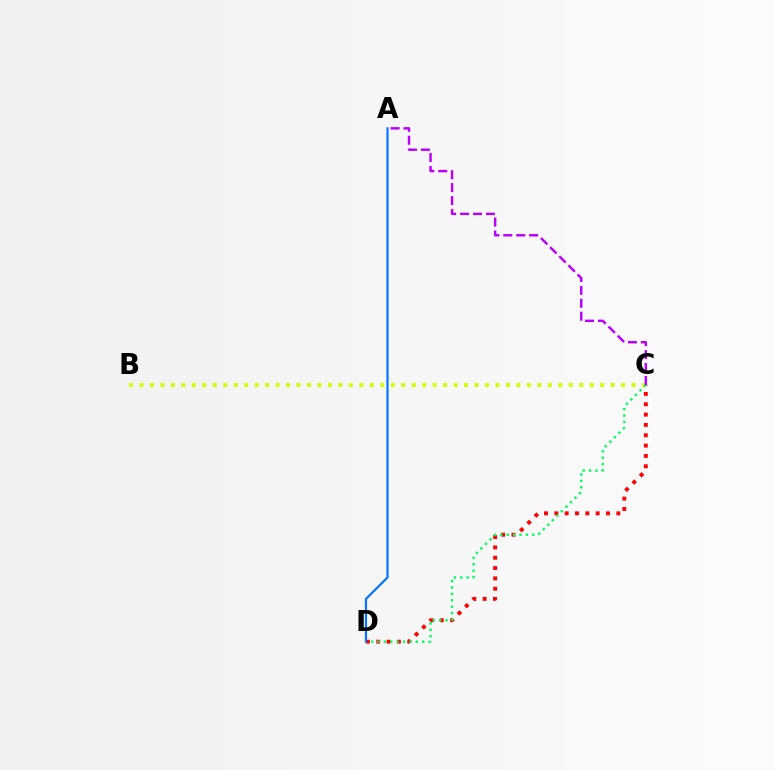{('C', 'D'): [{'color': '#ff0000', 'line_style': 'dotted', 'thickness': 2.81}, {'color': '#00ff5c', 'line_style': 'dotted', 'thickness': 1.74}], ('B', 'C'): [{'color': '#d1ff00', 'line_style': 'dotted', 'thickness': 2.84}], ('A', 'C'): [{'color': '#b900ff', 'line_style': 'dashed', 'thickness': 1.76}], ('A', 'D'): [{'color': '#0074ff', 'line_style': 'solid', 'thickness': 1.56}]}